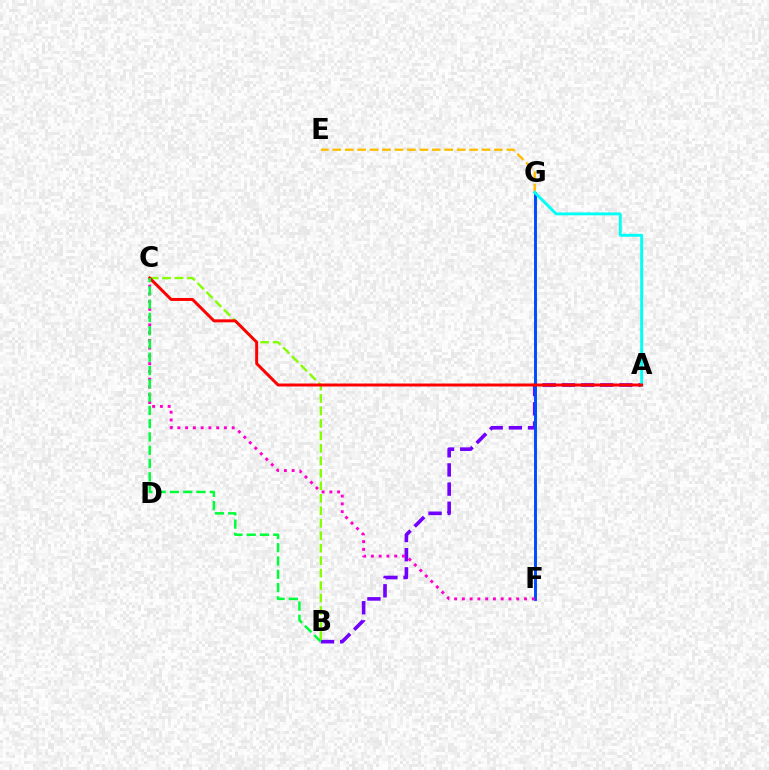{('A', 'B'): [{'color': '#7200ff', 'line_style': 'dashed', 'thickness': 2.6}], ('E', 'G'): [{'color': '#ffbd00', 'line_style': 'dashed', 'thickness': 1.69}], ('F', 'G'): [{'color': '#004bff', 'line_style': 'solid', 'thickness': 2.1}], ('B', 'C'): [{'color': '#84ff00', 'line_style': 'dashed', 'thickness': 1.69}, {'color': '#00ff39', 'line_style': 'dashed', 'thickness': 1.8}], ('A', 'G'): [{'color': '#00fff6', 'line_style': 'solid', 'thickness': 2.09}], ('C', 'F'): [{'color': '#ff00cf', 'line_style': 'dotted', 'thickness': 2.11}], ('A', 'C'): [{'color': '#ff0000', 'line_style': 'solid', 'thickness': 2.14}]}